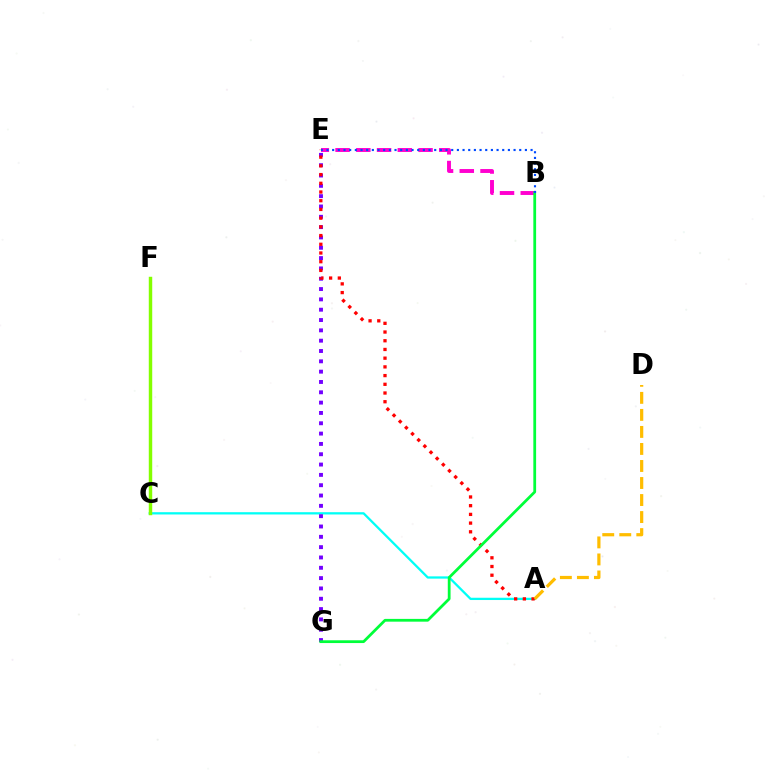{('A', 'C'): [{'color': '#00fff6', 'line_style': 'solid', 'thickness': 1.64}], ('B', 'E'): [{'color': '#ff00cf', 'line_style': 'dashed', 'thickness': 2.82}, {'color': '#004bff', 'line_style': 'dotted', 'thickness': 1.54}], ('E', 'G'): [{'color': '#7200ff', 'line_style': 'dotted', 'thickness': 2.8}], ('A', 'E'): [{'color': '#ff0000', 'line_style': 'dotted', 'thickness': 2.37}], ('C', 'F'): [{'color': '#84ff00', 'line_style': 'solid', 'thickness': 2.48}], ('B', 'G'): [{'color': '#00ff39', 'line_style': 'solid', 'thickness': 2.0}], ('A', 'D'): [{'color': '#ffbd00', 'line_style': 'dashed', 'thickness': 2.31}]}